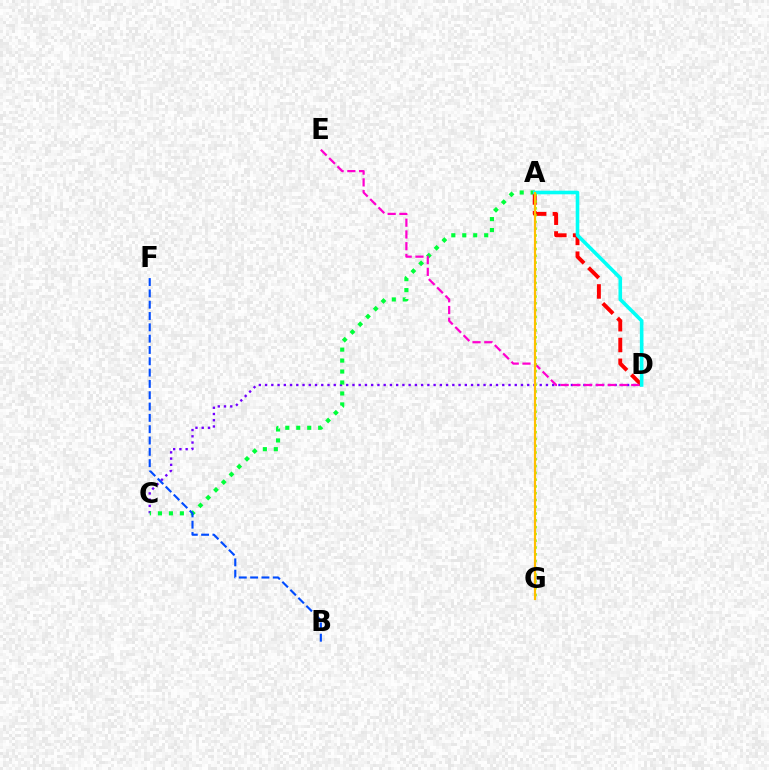{('C', 'D'): [{'color': '#7200ff', 'line_style': 'dotted', 'thickness': 1.7}], ('A', 'C'): [{'color': '#00ff39', 'line_style': 'dotted', 'thickness': 2.98}], ('A', 'D'): [{'color': '#ff0000', 'line_style': 'dashed', 'thickness': 2.83}, {'color': '#00fff6', 'line_style': 'solid', 'thickness': 2.59}], ('D', 'E'): [{'color': '#ff00cf', 'line_style': 'dashed', 'thickness': 1.6}], ('B', 'F'): [{'color': '#004bff', 'line_style': 'dashed', 'thickness': 1.54}], ('A', 'G'): [{'color': '#84ff00', 'line_style': 'dotted', 'thickness': 1.84}, {'color': '#ffbd00', 'line_style': 'solid', 'thickness': 1.57}]}